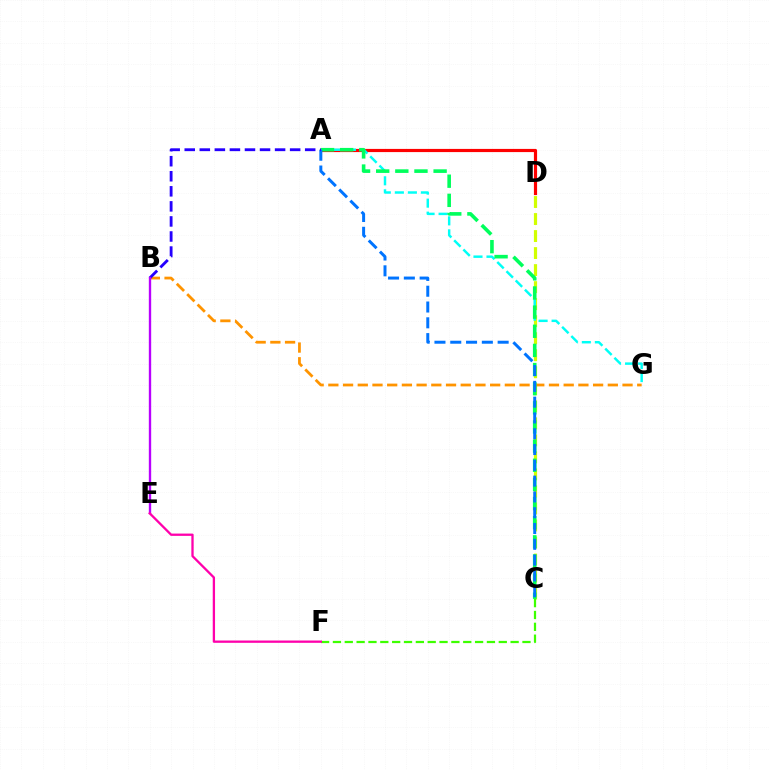{('A', 'D'): [{'color': '#ff0000', 'line_style': 'solid', 'thickness': 2.29}], ('C', 'D'): [{'color': '#d1ff00', 'line_style': 'dashed', 'thickness': 2.31}], ('B', 'G'): [{'color': '#ff9400', 'line_style': 'dashed', 'thickness': 2.0}], ('A', 'G'): [{'color': '#00fff6', 'line_style': 'dashed', 'thickness': 1.77}], ('C', 'F'): [{'color': '#3dff00', 'line_style': 'dashed', 'thickness': 1.61}], ('A', 'C'): [{'color': '#00ff5c', 'line_style': 'dashed', 'thickness': 2.6}, {'color': '#0074ff', 'line_style': 'dashed', 'thickness': 2.15}], ('A', 'B'): [{'color': '#2500ff', 'line_style': 'dashed', 'thickness': 2.05}], ('B', 'E'): [{'color': '#b900ff', 'line_style': 'solid', 'thickness': 1.7}], ('E', 'F'): [{'color': '#ff00ac', 'line_style': 'solid', 'thickness': 1.66}]}